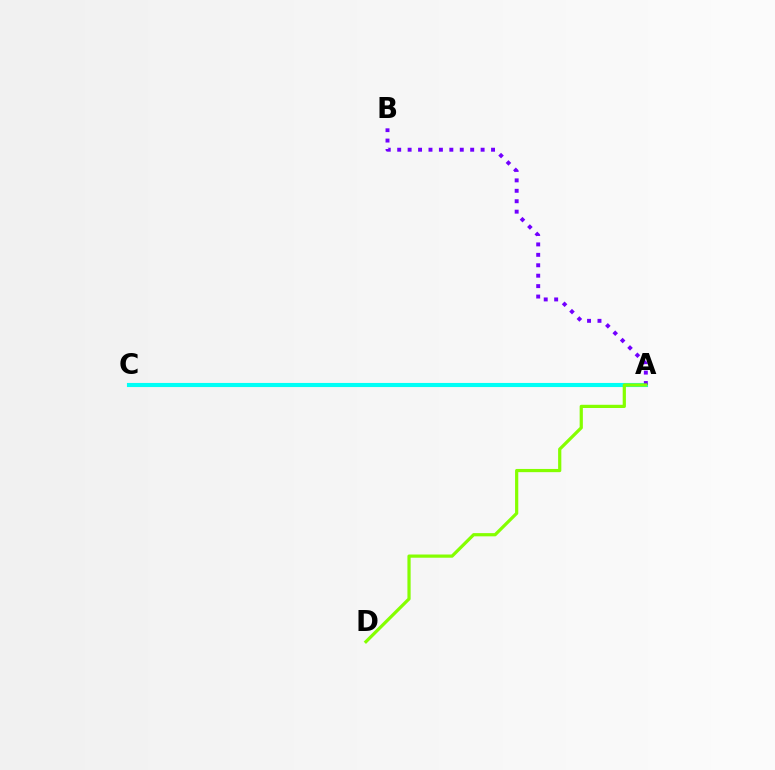{('A', 'C'): [{'color': '#ff0000', 'line_style': 'dotted', 'thickness': 1.77}, {'color': '#00fff6', 'line_style': 'solid', 'thickness': 2.95}], ('A', 'B'): [{'color': '#7200ff', 'line_style': 'dotted', 'thickness': 2.83}], ('A', 'D'): [{'color': '#84ff00', 'line_style': 'solid', 'thickness': 2.31}]}